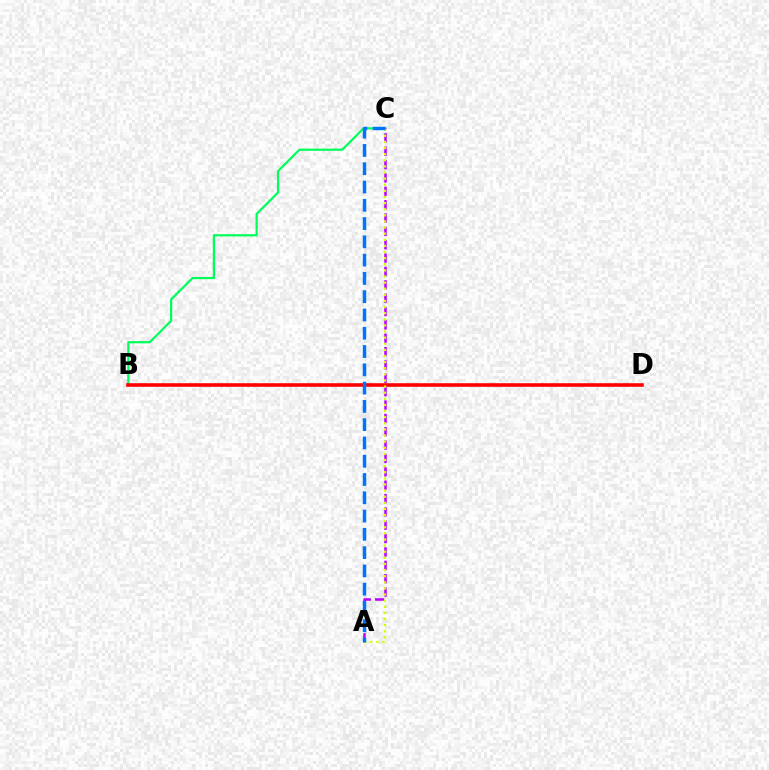{('B', 'C'): [{'color': '#00ff5c', 'line_style': 'solid', 'thickness': 1.61}], ('A', 'C'): [{'color': '#b900ff', 'line_style': 'dashed', 'thickness': 1.81}, {'color': '#d1ff00', 'line_style': 'dotted', 'thickness': 1.66}, {'color': '#0074ff', 'line_style': 'dashed', 'thickness': 2.48}], ('B', 'D'): [{'color': '#ff0000', 'line_style': 'solid', 'thickness': 2.58}]}